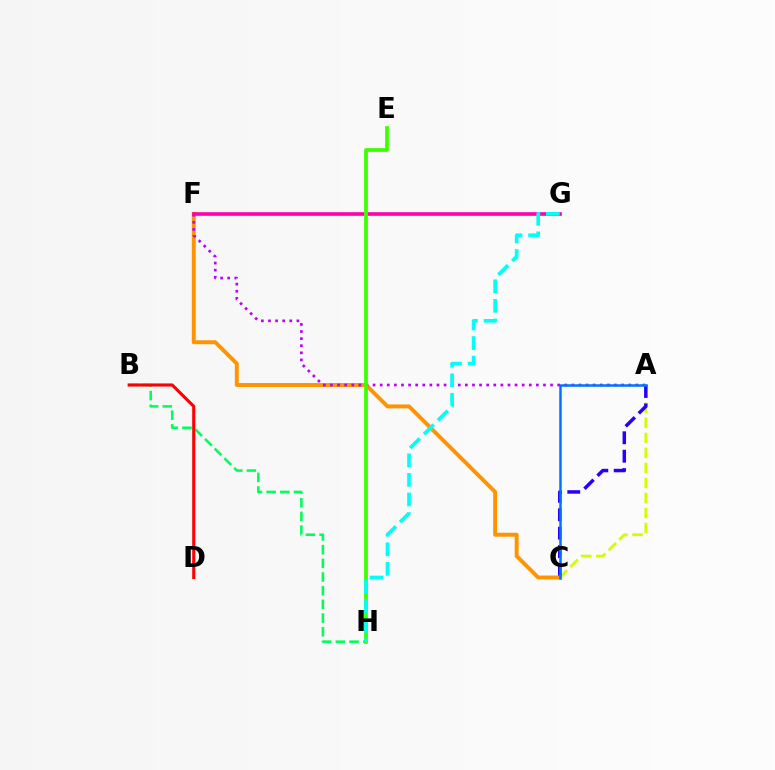{('B', 'H'): [{'color': '#00ff5c', 'line_style': 'dashed', 'thickness': 1.86}], ('A', 'C'): [{'color': '#d1ff00', 'line_style': 'dashed', 'thickness': 2.04}, {'color': '#2500ff', 'line_style': 'dashed', 'thickness': 2.5}, {'color': '#0074ff', 'line_style': 'solid', 'thickness': 1.8}], ('C', 'F'): [{'color': '#ff9400', 'line_style': 'solid', 'thickness': 2.84}], ('A', 'F'): [{'color': '#b900ff', 'line_style': 'dotted', 'thickness': 1.93}], ('B', 'D'): [{'color': '#ff0000', 'line_style': 'solid', 'thickness': 2.24}], ('F', 'G'): [{'color': '#ff00ac', 'line_style': 'solid', 'thickness': 2.61}], ('E', 'H'): [{'color': '#3dff00', 'line_style': 'solid', 'thickness': 2.7}], ('G', 'H'): [{'color': '#00fff6', 'line_style': 'dashed', 'thickness': 2.66}]}